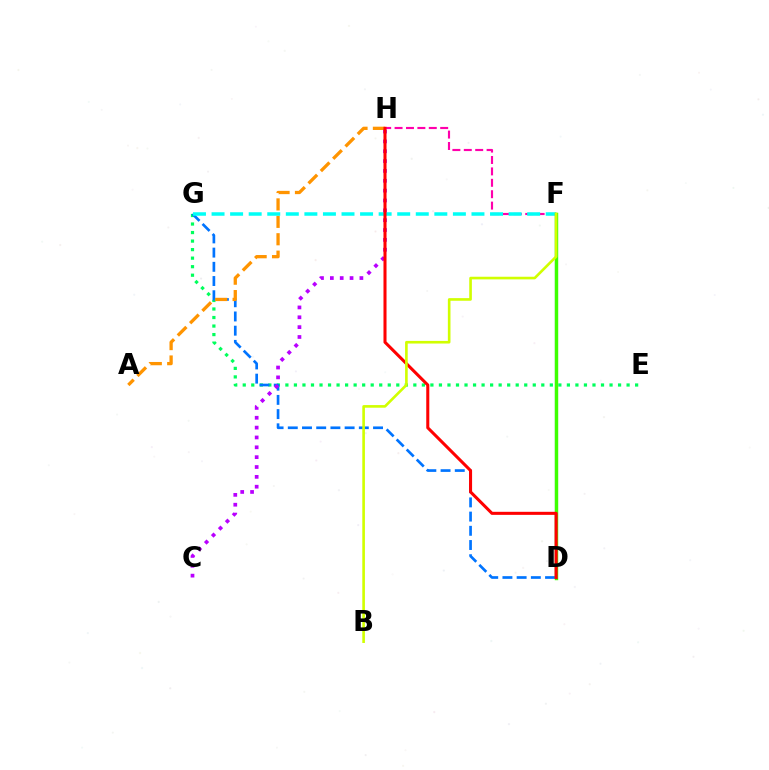{('E', 'G'): [{'color': '#00ff5c', 'line_style': 'dotted', 'thickness': 2.32}], ('D', 'F'): [{'color': '#2500ff', 'line_style': 'solid', 'thickness': 1.51}, {'color': '#3dff00', 'line_style': 'solid', 'thickness': 2.47}], ('F', 'H'): [{'color': '#ff00ac', 'line_style': 'dashed', 'thickness': 1.55}], ('D', 'G'): [{'color': '#0074ff', 'line_style': 'dashed', 'thickness': 1.93}], ('A', 'H'): [{'color': '#ff9400', 'line_style': 'dashed', 'thickness': 2.37}], ('F', 'G'): [{'color': '#00fff6', 'line_style': 'dashed', 'thickness': 2.52}], ('C', 'H'): [{'color': '#b900ff', 'line_style': 'dotted', 'thickness': 2.68}], ('D', 'H'): [{'color': '#ff0000', 'line_style': 'solid', 'thickness': 2.2}], ('B', 'F'): [{'color': '#d1ff00', 'line_style': 'solid', 'thickness': 1.89}]}